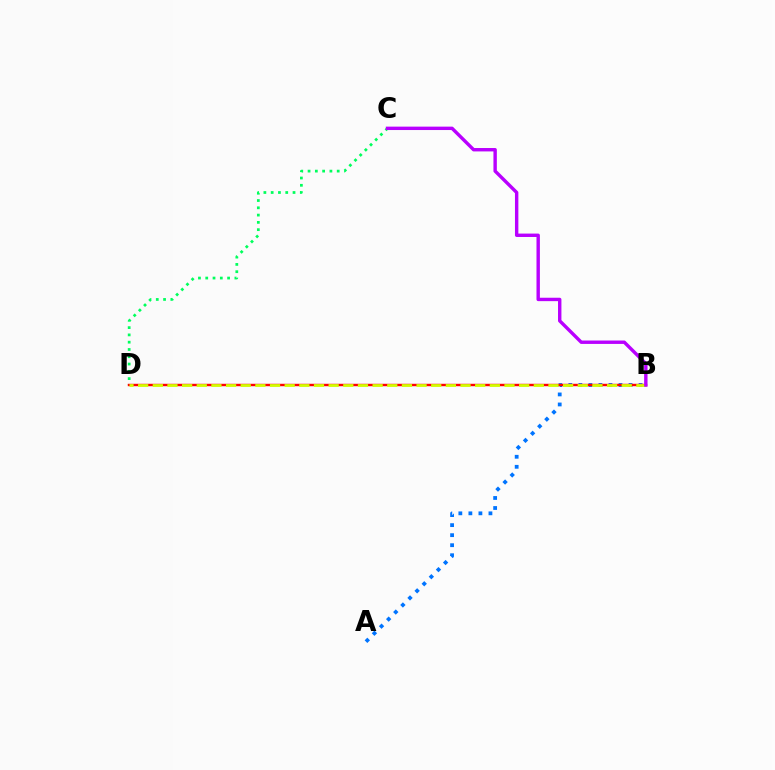{('A', 'B'): [{'color': '#0074ff', 'line_style': 'dotted', 'thickness': 2.73}], ('C', 'D'): [{'color': '#00ff5c', 'line_style': 'dotted', 'thickness': 1.98}], ('B', 'D'): [{'color': '#ff0000', 'line_style': 'solid', 'thickness': 1.74}, {'color': '#d1ff00', 'line_style': 'dashed', 'thickness': 1.99}], ('B', 'C'): [{'color': '#b900ff', 'line_style': 'solid', 'thickness': 2.45}]}